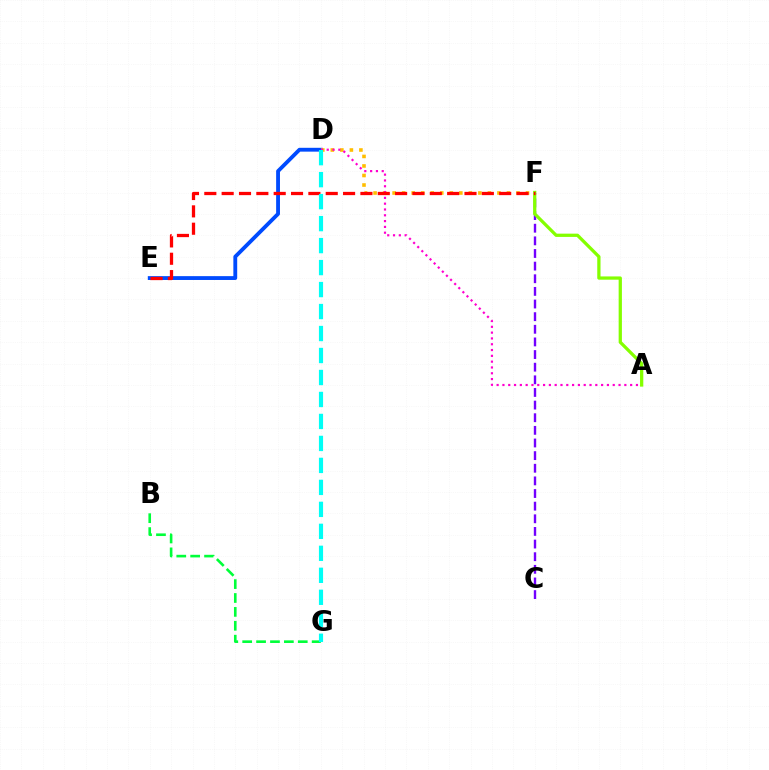{('D', 'E'): [{'color': '#004bff', 'line_style': 'solid', 'thickness': 2.76}], ('D', 'F'): [{'color': '#ffbd00', 'line_style': 'dotted', 'thickness': 2.59}], ('C', 'F'): [{'color': '#7200ff', 'line_style': 'dashed', 'thickness': 1.72}], ('B', 'G'): [{'color': '#00ff39', 'line_style': 'dashed', 'thickness': 1.89}], ('A', 'D'): [{'color': '#ff00cf', 'line_style': 'dotted', 'thickness': 1.58}], ('A', 'F'): [{'color': '#84ff00', 'line_style': 'solid', 'thickness': 2.35}], ('E', 'F'): [{'color': '#ff0000', 'line_style': 'dashed', 'thickness': 2.36}], ('D', 'G'): [{'color': '#00fff6', 'line_style': 'dashed', 'thickness': 2.99}]}